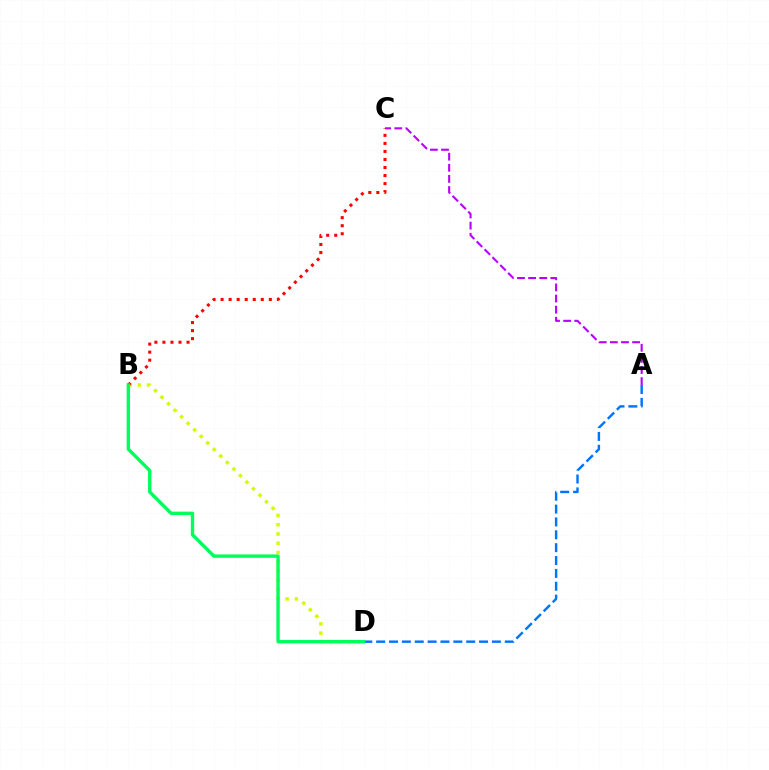{('B', 'D'): [{'color': '#d1ff00', 'line_style': 'dotted', 'thickness': 2.51}, {'color': '#00ff5c', 'line_style': 'solid', 'thickness': 2.44}], ('A', 'D'): [{'color': '#0074ff', 'line_style': 'dashed', 'thickness': 1.75}], ('B', 'C'): [{'color': '#ff0000', 'line_style': 'dotted', 'thickness': 2.18}], ('A', 'C'): [{'color': '#b900ff', 'line_style': 'dashed', 'thickness': 1.51}]}